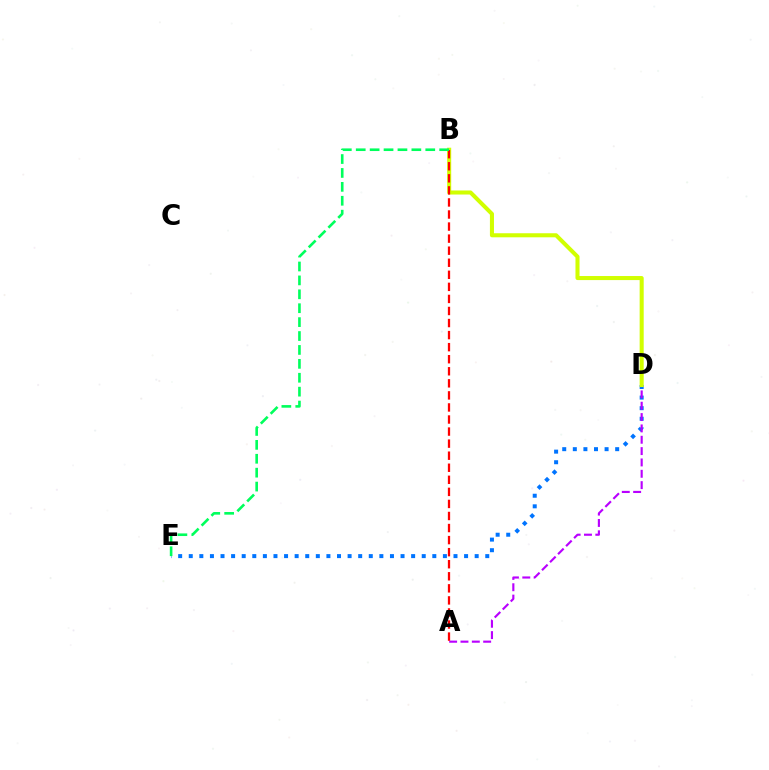{('D', 'E'): [{'color': '#0074ff', 'line_style': 'dotted', 'thickness': 2.88}], ('A', 'D'): [{'color': '#b900ff', 'line_style': 'dashed', 'thickness': 1.54}], ('B', 'D'): [{'color': '#d1ff00', 'line_style': 'solid', 'thickness': 2.92}], ('A', 'B'): [{'color': '#ff0000', 'line_style': 'dashed', 'thickness': 1.64}], ('B', 'E'): [{'color': '#00ff5c', 'line_style': 'dashed', 'thickness': 1.89}]}